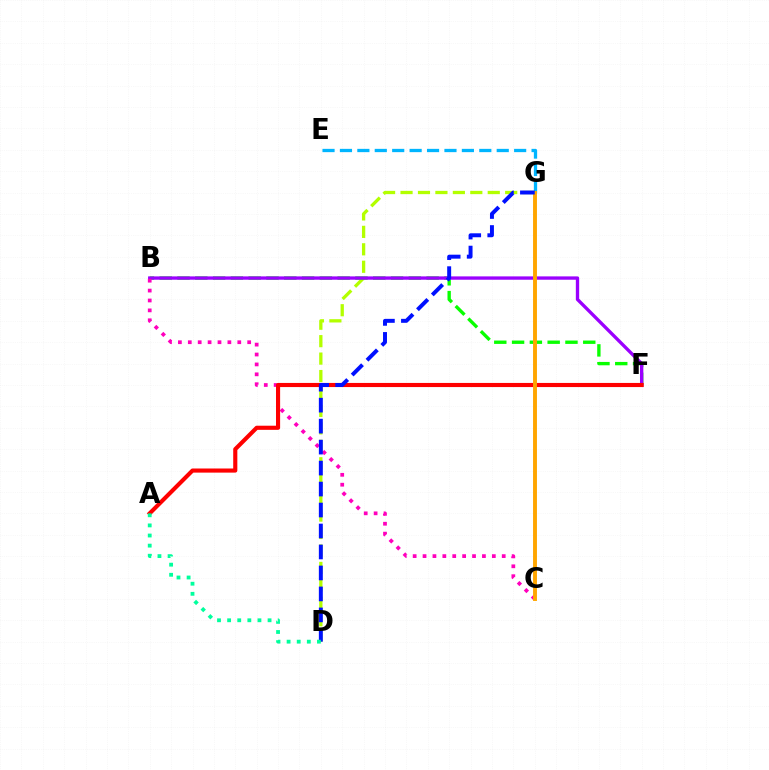{('D', 'G'): [{'color': '#b3ff00', 'line_style': 'dashed', 'thickness': 2.37}, {'color': '#0010ff', 'line_style': 'dashed', 'thickness': 2.85}], ('E', 'G'): [{'color': '#00b5ff', 'line_style': 'dashed', 'thickness': 2.37}], ('B', 'F'): [{'color': '#08ff00', 'line_style': 'dashed', 'thickness': 2.42}, {'color': '#9b00ff', 'line_style': 'solid', 'thickness': 2.4}], ('B', 'C'): [{'color': '#ff00bd', 'line_style': 'dotted', 'thickness': 2.69}], ('A', 'F'): [{'color': '#ff0000', 'line_style': 'solid', 'thickness': 2.97}], ('C', 'G'): [{'color': '#ffa500', 'line_style': 'solid', 'thickness': 2.81}], ('A', 'D'): [{'color': '#00ff9d', 'line_style': 'dotted', 'thickness': 2.75}]}